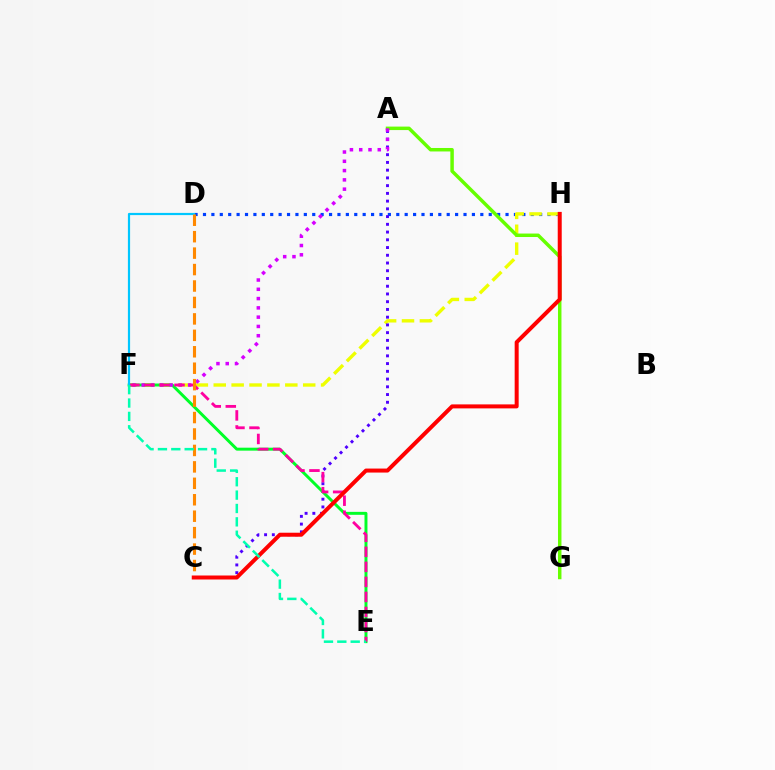{('D', 'H'): [{'color': '#003fff', 'line_style': 'dotted', 'thickness': 2.28}], ('F', 'H'): [{'color': '#eeff00', 'line_style': 'dashed', 'thickness': 2.43}], ('A', 'G'): [{'color': '#66ff00', 'line_style': 'solid', 'thickness': 2.5}], ('A', 'C'): [{'color': '#4f00ff', 'line_style': 'dotted', 'thickness': 2.1}], ('E', 'F'): [{'color': '#00ff27', 'line_style': 'solid', 'thickness': 2.13}, {'color': '#ff00a0', 'line_style': 'dashed', 'thickness': 2.04}, {'color': '#00ffaf', 'line_style': 'dashed', 'thickness': 1.82}], ('A', 'F'): [{'color': '#d600ff', 'line_style': 'dotted', 'thickness': 2.52}], ('D', 'F'): [{'color': '#00c7ff', 'line_style': 'solid', 'thickness': 1.58}], ('C', 'D'): [{'color': '#ff8800', 'line_style': 'dashed', 'thickness': 2.23}], ('C', 'H'): [{'color': '#ff0000', 'line_style': 'solid', 'thickness': 2.88}]}